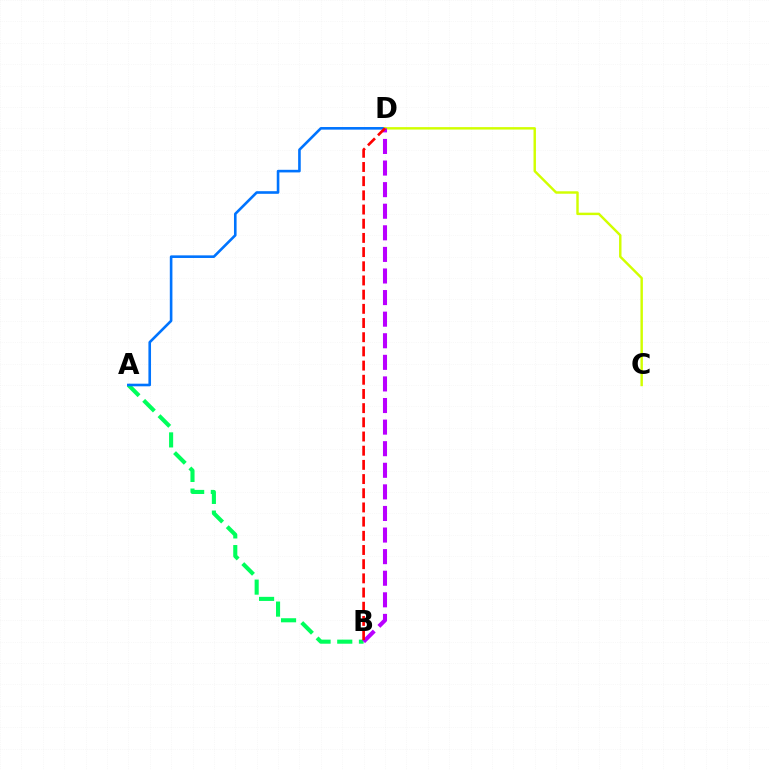{('A', 'B'): [{'color': '#00ff5c', 'line_style': 'dashed', 'thickness': 2.95}], ('A', 'D'): [{'color': '#0074ff', 'line_style': 'solid', 'thickness': 1.88}], ('C', 'D'): [{'color': '#d1ff00', 'line_style': 'solid', 'thickness': 1.76}], ('B', 'D'): [{'color': '#b900ff', 'line_style': 'dashed', 'thickness': 2.93}, {'color': '#ff0000', 'line_style': 'dashed', 'thickness': 1.93}]}